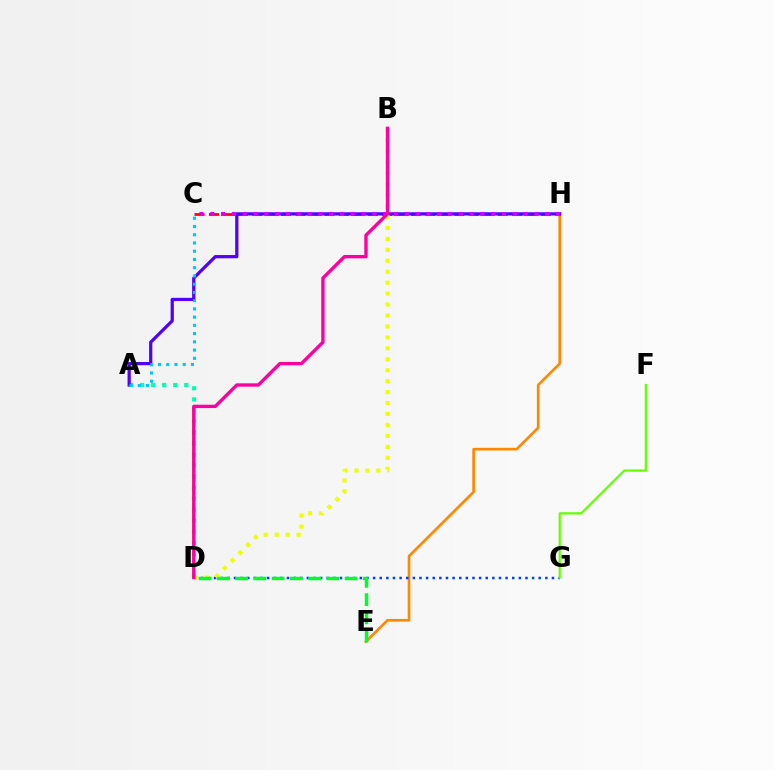{('E', 'H'): [{'color': '#ff8800', 'line_style': 'solid', 'thickness': 1.91}], ('D', 'G'): [{'color': '#003fff', 'line_style': 'dotted', 'thickness': 1.8}], ('C', 'H'): [{'color': '#ff0000', 'line_style': 'dashed', 'thickness': 1.96}, {'color': '#d600ff', 'line_style': 'dotted', 'thickness': 2.94}], ('A', 'D'): [{'color': '#00ffaf', 'line_style': 'dotted', 'thickness': 3.0}], ('A', 'H'): [{'color': '#4f00ff', 'line_style': 'solid', 'thickness': 2.32}], ('B', 'D'): [{'color': '#eeff00', 'line_style': 'dotted', 'thickness': 2.97}, {'color': '#ff00a0', 'line_style': 'solid', 'thickness': 2.42}], ('A', 'C'): [{'color': '#00c7ff', 'line_style': 'dotted', 'thickness': 2.24}], ('D', 'E'): [{'color': '#00ff27', 'line_style': 'dashed', 'thickness': 2.48}], ('F', 'G'): [{'color': '#66ff00', 'line_style': 'solid', 'thickness': 1.61}]}